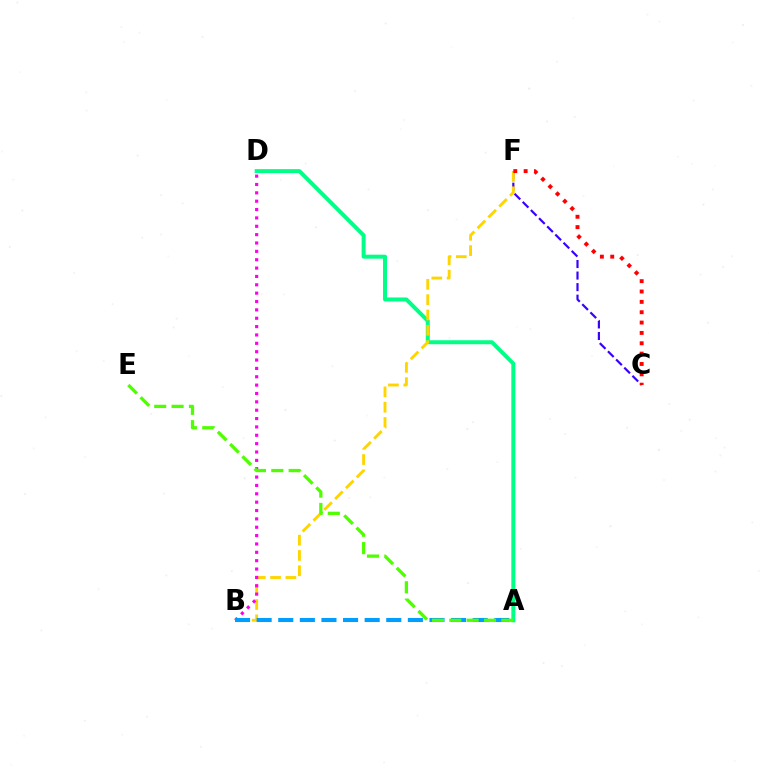{('A', 'D'): [{'color': '#00ff86', 'line_style': 'solid', 'thickness': 2.86}], ('C', 'F'): [{'color': '#3700ff', 'line_style': 'dashed', 'thickness': 1.57}, {'color': '#ff0000', 'line_style': 'dotted', 'thickness': 2.81}], ('B', 'F'): [{'color': '#ffd500', 'line_style': 'dashed', 'thickness': 2.08}], ('B', 'D'): [{'color': '#ff00ed', 'line_style': 'dotted', 'thickness': 2.27}], ('A', 'B'): [{'color': '#009eff', 'line_style': 'dashed', 'thickness': 2.93}], ('A', 'E'): [{'color': '#4fff00', 'line_style': 'dashed', 'thickness': 2.36}]}